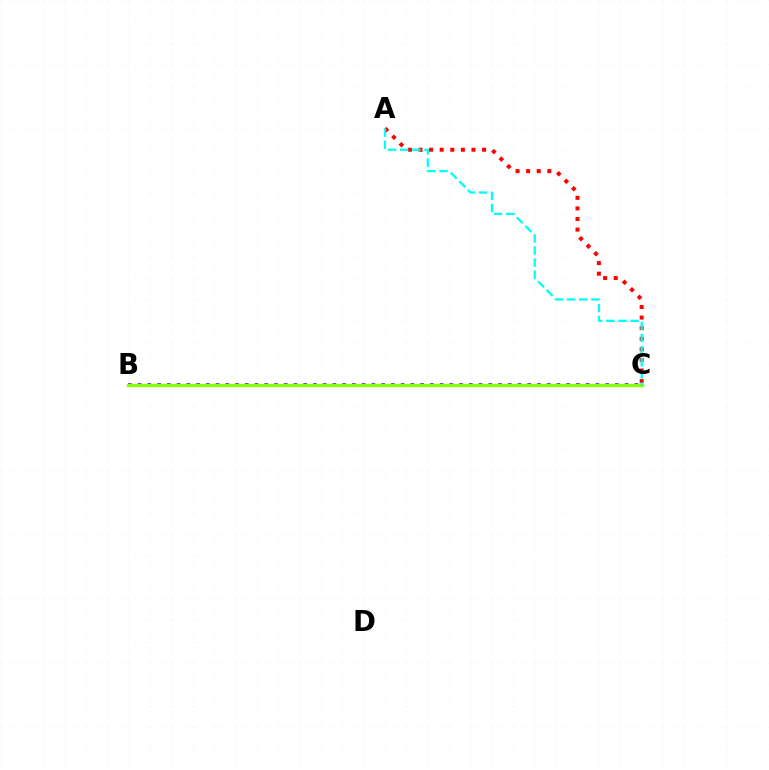{('A', 'C'): [{'color': '#ff0000', 'line_style': 'dotted', 'thickness': 2.88}, {'color': '#00fff6', 'line_style': 'dashed', 'thickness': 1.65}], ('B', 'C'): [{'color': '#7200ff', 'line_style': 'dotted', 'thickness': 2.65}, {'color': '#84ff00', 'line_style': 'solid', 'thickness': 2.38}]}